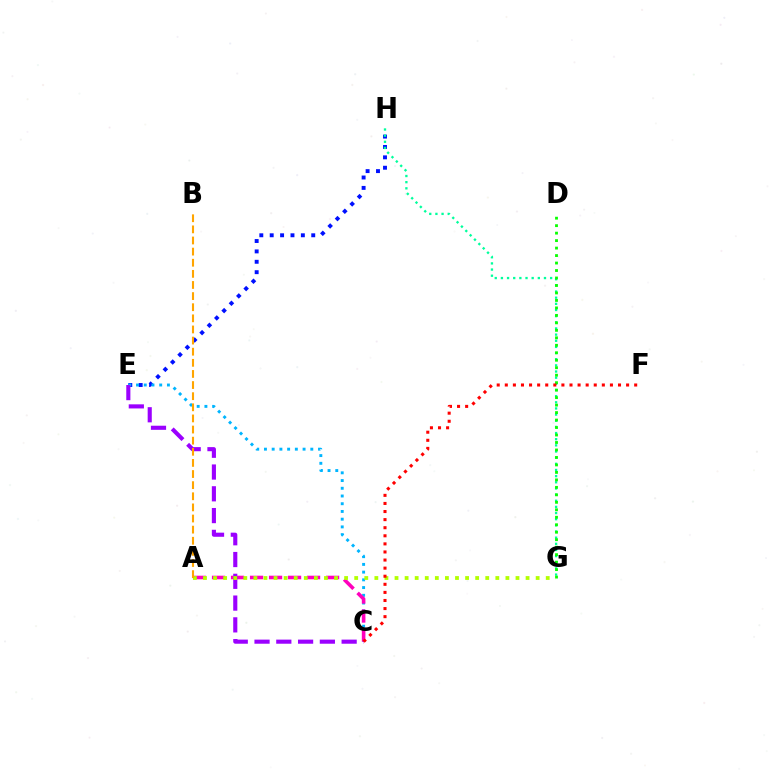{('E', 'H'): [{'color': '#0010ff', 'line_style': 'dotted', 'thickness': 2.82}], ('C', 'E'): [{'color': '#00b5ff', 'line_style': 'dotted', 'thickness': 2.1}, {'color': '#9b00ff', 'line_style': 'dashed', 'thickness': 2.96}], ('A', 'C'): [{'color': '#ff00bd', 'line_style': 'dashed', 'thickness': 2.58}], ('G', 'H'): [{'color': '#00ff9d', 'line_style': 'dotted', 'thickness': 1.67}], ('D', 'G'): [{'color': '#08ff00', 'line_style': 'dotted', 'thickness': 2.03}], ('A', 'G'): [{'color': '#b3ff00', 'line_style': 'dotted', 'thickness': 2.74}], ('C', 'F'): [{'color': '#ff0000', 'line_style': 'dotted', 'thickness': 2.2}], ('A', 'B'): [{'color': '#ffa500', 'line_style': 'dashed', 'thickness': 1.51}]}